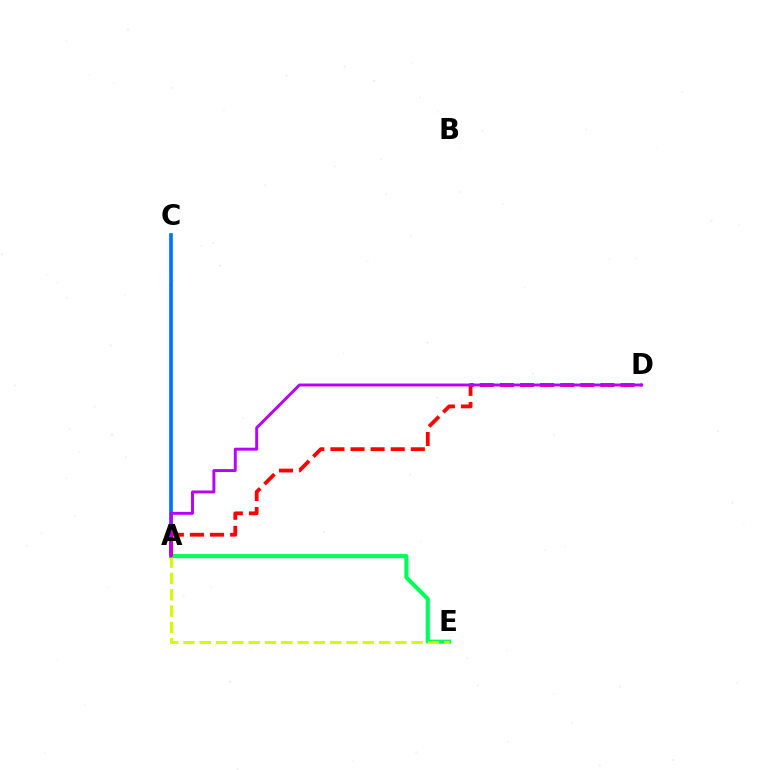{('A', 'C'): [{'color': '#0074ff', 'line_style': 'solid', 'thickness': 2.66}], ('A', 'E'): [{'color': '#00ff5c', 'line_style': 'solid', 'thickness': 2.98}, {'color': '#d1ff00', 'line_style': 'dashed', 'thickness': 2.21}], ('A', 'D'): [{'color': '#ff0000', 'line_style': 'dashed', 'thickness': 2.73}, {'color': '#b900ff', 'line_style': 'solid', 'thickness': 2.11}]}